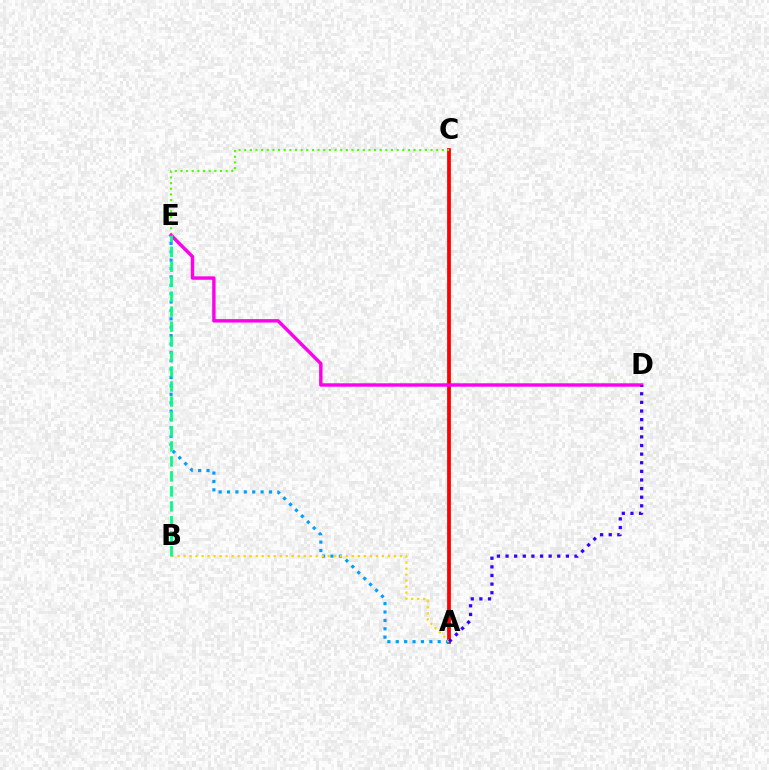{('A', 'C'): [{'color': '#ff0000', 'line_style': 'solid', 'thickness': 2.72}], ('A', 'E'): [{'color': '#009eff', 'line_style': 'dotted', 'thickness': 2.28}], ('A', 'B'): [{'color': '#ffd500', 'line_style': 'dotted', 'thickness': 1.63}], ('C', 'E'): [{'color': '#4fff00', 'line_style': 'dotted', 'thickness': 1.53}], ('D', 'E'): [{'color': '#ff00ed', 'line_style': 'solid', 'thickness': 2.46}], ('B', 'E'): [{'color': '#00ff86', 'line_style': 'dashed', 'thickness': 2.03}], ('A', 'D'): [{'color': '#3700ff', 'line_style': 'dotted', 'thickness': 2.34}]}